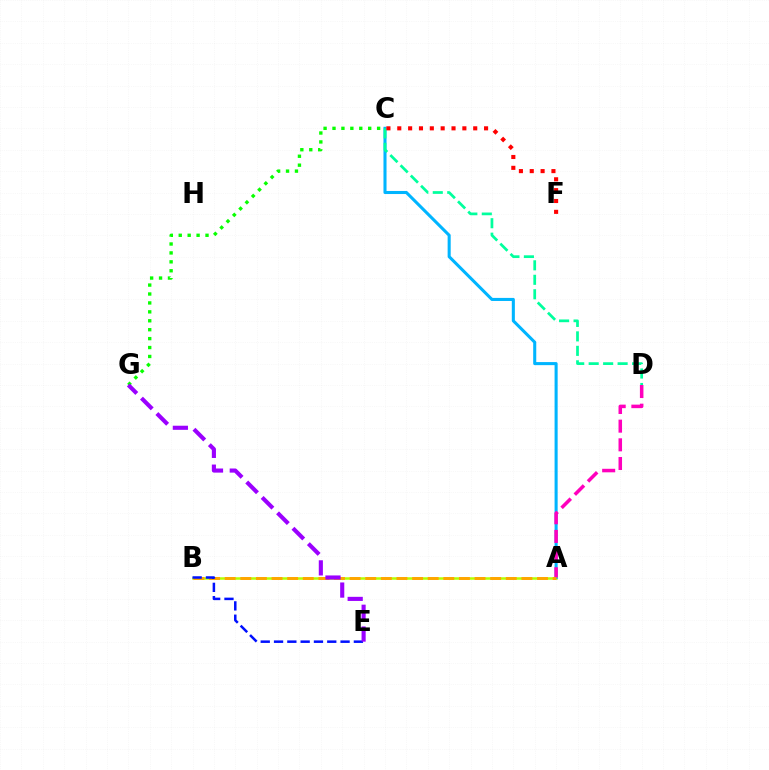{('A', 'B'): [{'color': '#b3ff00', 'line_style': 'solid', 'thickness': 1.81}, {'color': '#ffa500', 'line_style': 'dashed', 'thickness': 2.12}], ('A', 'C'): [{'color': '#00b5ff', 'line_style': 'solid', 'thickness': 2.21}], ('C', 'D'): [{'color': '#00ff9d', 'line_style': 'dashed', 'thickness': 1.97}], ('A', 'D'): [{'color': '#ff00bd', 'line_style': 'dashed', 'thickness': 2.54}], ('C', 'G'): [{'color': '#08ff00', 'line_style': 'dotted', 'thickness': 2.42}], ('B', 'E'): [{'color': '#0010ff', 'line_style': 'dashed', 'thickness': 1.81}], ('C', 'F'): [{'color': '#ff0000', 'line_style': 'dotted', 'thickness': 2.95}], ('E', 'G'): [{'color': '#9b00ff', 'line_style': 'dashed', 'thickness': 2.96}]}